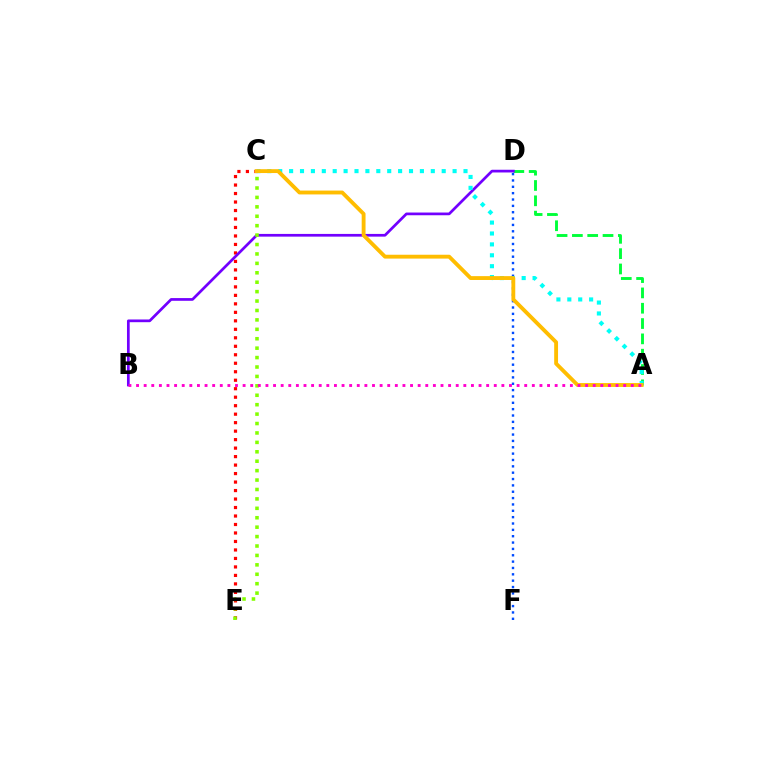{('D', 'F'): [{'color': '#004bff', 'line_style': 'dotted', 'thickness': 1.73}], ('A', 'D'): [{'color': '#00ff39', 'line_style': 'dashed', 'thickness': 2.08}], ('C', 'E'): [{'color': '#ff0000', 'line_style': 'dotted', 'thickness': 2.31}, {'color': '#84ff00', 'line_style': 'dotted', 'thickness': 2.56}], ('B', 'D'): [{'color': '#7200ff', 'line_style': 'solid', 'thickness': 1.95}], ('A', 'C'): [{'color': '#00fff6', 'line_style': 'dotted', 'thickness': 2.96}, {'color': '#ffbd00', 'line_style': 'solid', 'thickness': 2.78}], ('A', 'B'): [{'color': '#ff00cf', 'line_style': 'dotted', 'thickness': 2.07}]}